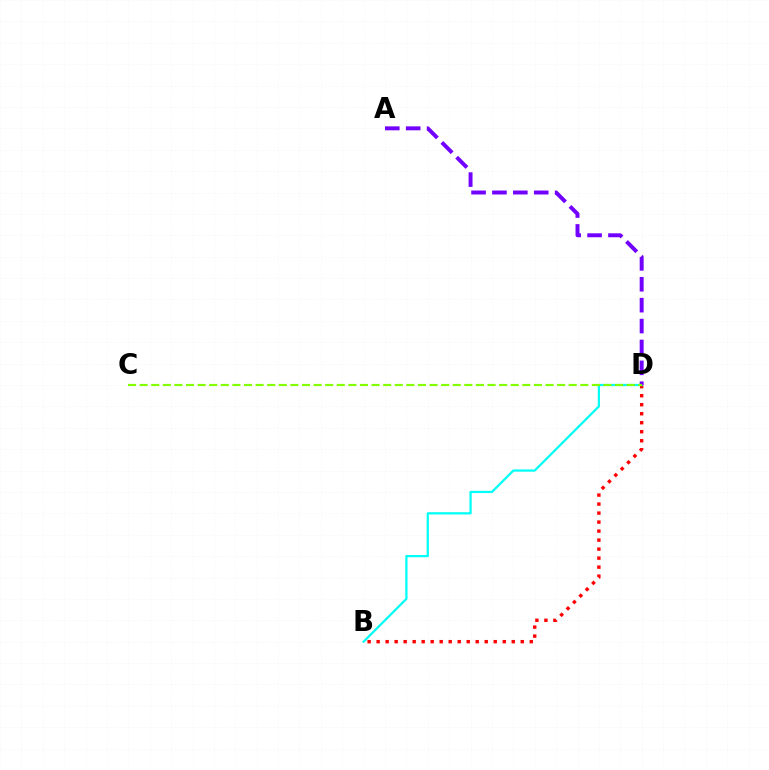{('B', 'D'): [{'color': '#ff0000', 'line_style': 'dotted', 'thickness': 2.45}, {'color': '#00fff6', 'line_style': 'solid', 'thickness': 1.62}], ('A', 'D'): [{'color': '#7200ff', 'line_style': 'dashed', 'thickness': 2.84}], ('C', 'D'): [{'color': '#84ff00', 'line_style': 'dashed', 'thickness': 1.58}]}